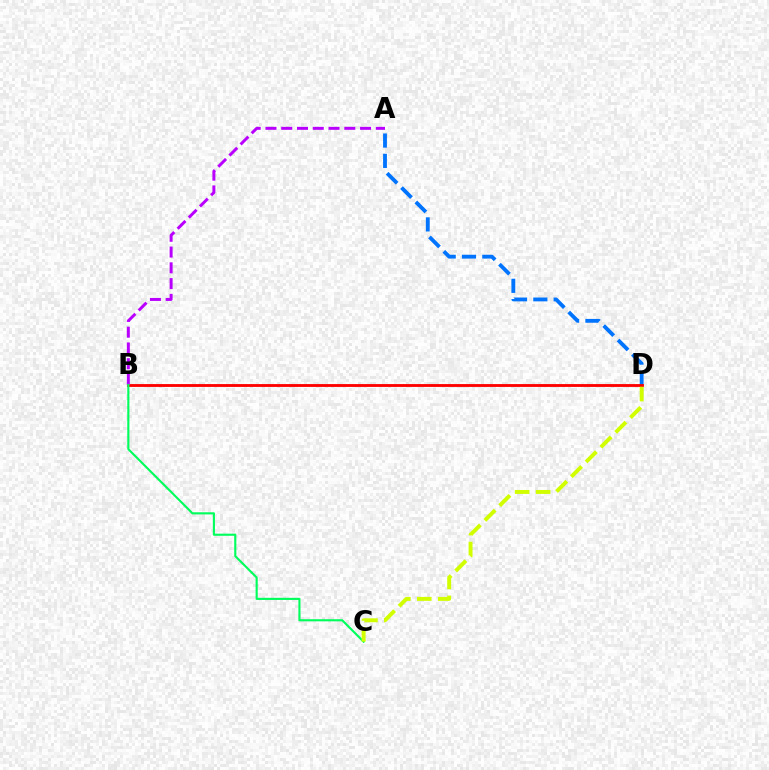{('A', 'D'): [{'color': '#0074ff', 'line_style': 'dashed', 'thickness': 2.76}], ('B', 'D'): [{'color': '#ff0000', 'line_style': 'solid', 'thickness': 2.05}], ('A', 'B'): [{'color': '#b900ff', 'line_style': 'dashed', 'thickness': 2.14}], ('B', 'C'): [{'color': '#00ff5c', 'line_style': 'solid', 'thickness': 1.54}], ('C', 'D'): [{'color': '#d1ff00', 'line_style': 'dashed', 'thickness': 2.84}]}